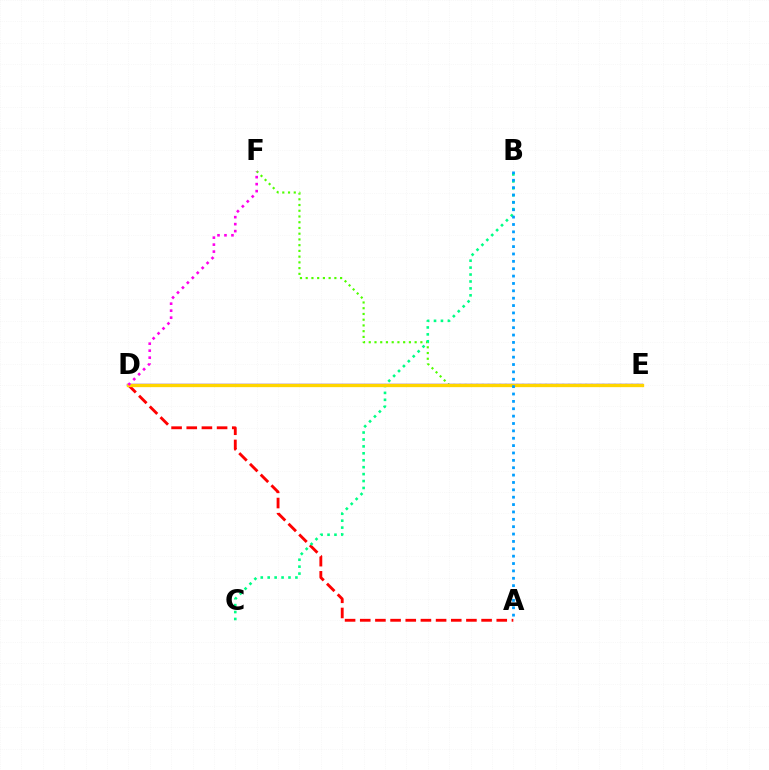{('E', 'F'): [{'color': '#4fff00', 'line_style': 'dotted', 'thickness': 1.56}], ('D', 'E'): [{'color': '#3700ff', 'line_style': 'solid', 'thickness': 1.69}, {'color': '#ffd500', 'line_style': 'solid', 'thickness': 2.39}], ('A', 'D'): [{'color': '#ff0000', 'line_style': 'dashed', 'thickness': 2.06}], ('B', 'C'): [{'color': '#00ff86', 'line_style': 'dotted', 'thickness': 1.88}], ('A', 'B'): [{'color': '#009eff', 'line_style': 'dotted', 'thickness': 2.0}], ('D', 'F'): [{'color': '#ff00ed', 'line_style': 'dotted', 'thickness': 1.9}]}